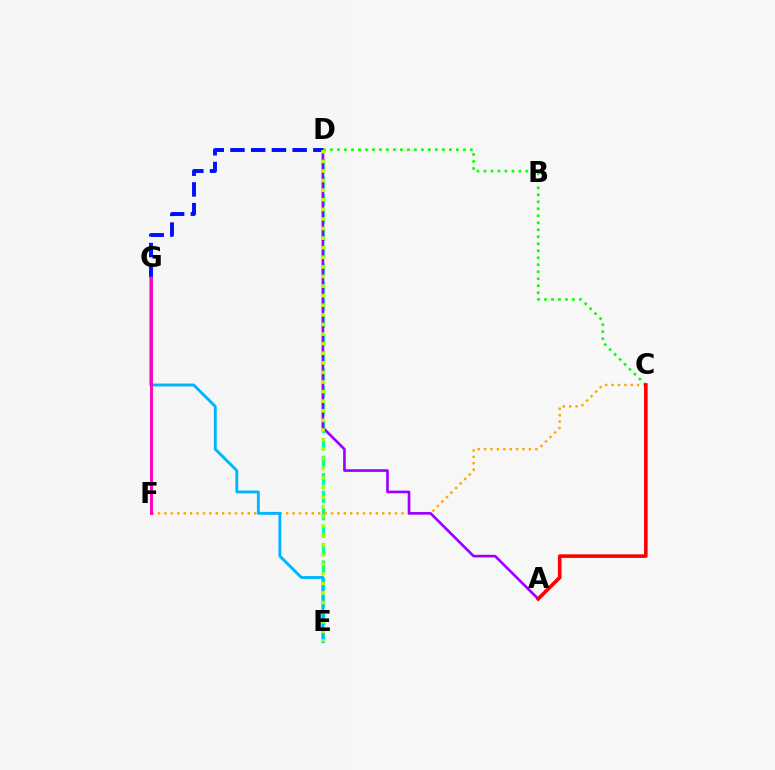{('D', 'E'): [{'color': '#00ff9d', 'line_style': 'dashed', 'thickness': 2.37}, {'color': '#b3ff00', 'line_style': 'dotted', 'thickness': 2.61}], ('C', 'F'): [{'color': '#ffa500', 'line_style': 'dotted', 'thickness': 1.74}], ('A', 'D'): [{'color': '#9b00ff', 'line_style': 'solid', 'thickness': 1.91}], ('D', 'G'): [{'color': '#0010ff', 'line_style': 'dashed', 'thickness': 2.82}], ('E', 'G'): [{'color': '#00b5ff', 'line_style': 'solid', 'thickness': 2.07}], ('C', 'D'): [{'color': '#08ff00', 'line_style': 'dotted', 'thickness': 1.9}], ('A', 'C'): [{'color': '#ff0000', 'line_style': 'solid', 'thickness': 2.59}], ('F', 'G'): [{'color': '#ff00bd', 'line_style': 'solid', 'thickness': 2.08}]}